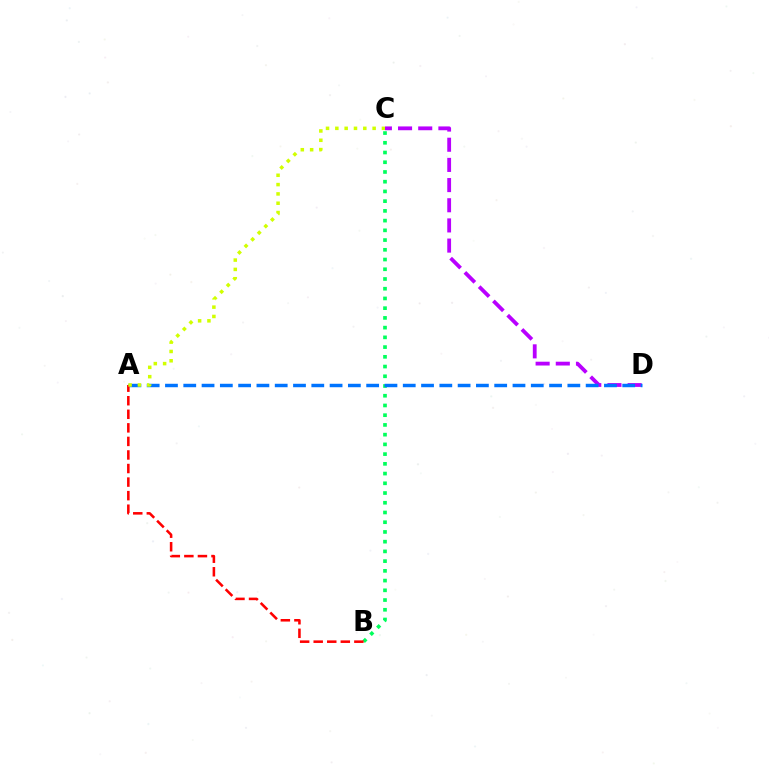{('C', 'D'): [{'color': '#b900ff', 'line_style': 'dashed', 'thickness': 2.74}], ('B', 'C'): [{'color': '#00ff5c', 'line_style': 'dotted', 'thickness': 2.64}], ('A', 'D'): [{'color': '#0074ff', 'line_style': 'dashed', 'thickness': 2.48}], ('A', 'B'): [{'color': '#ff0000', 'line_style': 'dashed', 'thickness': 1.84}], ('A', 'C'): [{'color': '#d1ff00', 'line_style': 'dotted', 'thickness': 2.53}]}